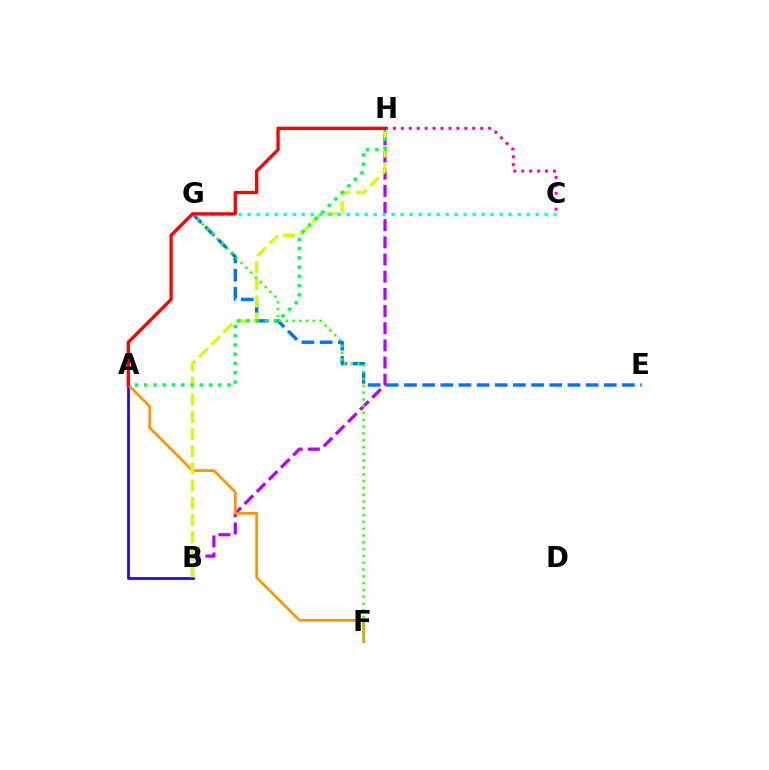{('B', 'H'): [{'color': '#b900ff', 'line_style': 'dashed', 'thickness': 2.33}, {'color': '#d1ff00', 'line_style': 'dashed', 'thickness': 2.33}], ('E', 'G'): [{'color': '#0074ff', 'line_style': 'dashed', 'thickness': 2.47}], ('A', 'B'): [{'color': '#2500ff', 'line_style': 'solid', 'thickness': 1.97}], ('C', 'H'): [{'color': '#ff00ac', 'line_style': 'dotted', 'thickness': 2.15}], ('A', 'F'): [{'color': '#ff9400', 'line_style': 'solid', 'thickness': 1.97}], ('A', 'H'): [{'color': '#00ff5c', 'line_style': 'dotted', 'thickness': 2.51}, {'color': '#ff0000', 'line_style': 'solid', 'thickness': 2.38}], ('F', 'G'): [{'color': '#3dff00', 'line_style': 'dotted', 'thickness': 1.85}], ('C', 'G'): [{'color': '#00fff6', 'line_style': 'dotted', 'thickness': 2.45}]}